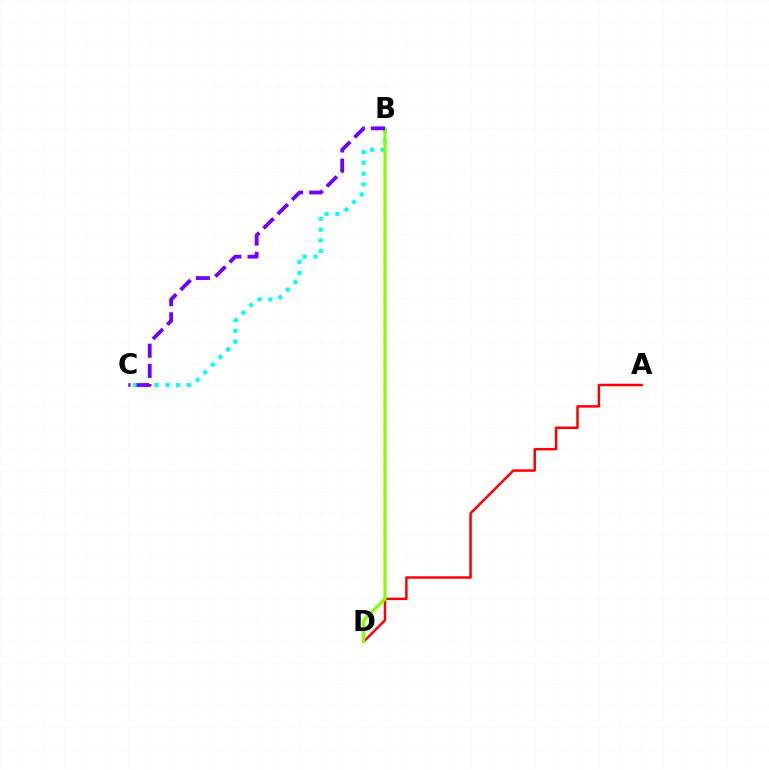{('B', 'C'): [{'color': '#00fff6', 'line_style': 'dotted', 'thickness': 2.93}, {'color': '#7200ff', 'line_style': 'dashed', 'thickness': 2.74}], ('A', 'D'): [{'color': '#ff0000', 'line_style': 'solid', 'thickness': 1.8}], ('B', 'D'): [{'color': '#84ff00', 'line_style': 'solid', 'thickness': 2.25}]}